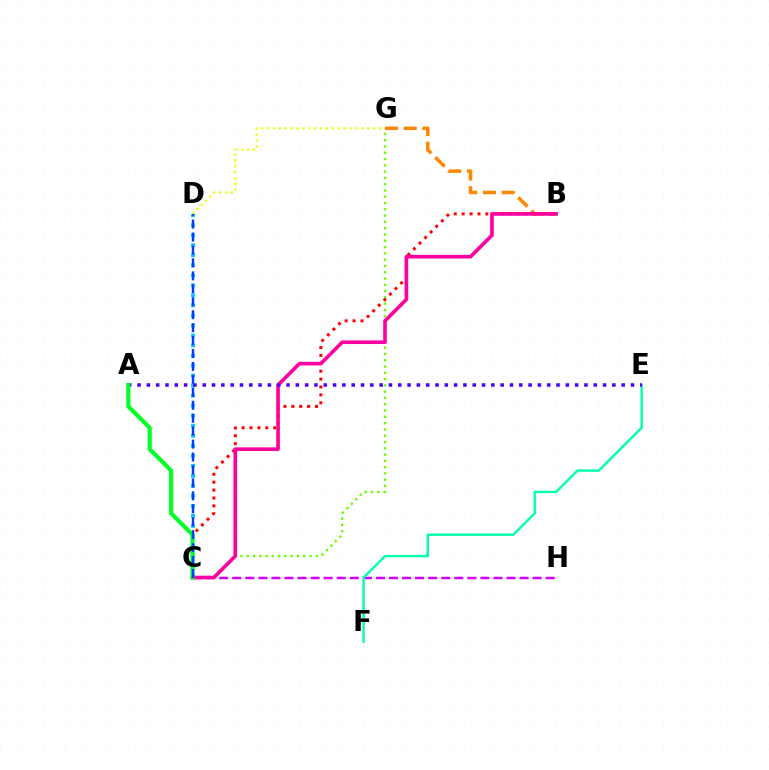{('C', 'H'): [{'color': '#d600ff', 'line_style': 'dashed', 'thickness': 1.77}], ('D', 'G'): [{'color': '#eeff00', 'line_style': 'dotted', 'thickness': 1.6}], ('C', 'D'): [{'color': '#00c7ff', 'line_style': 'dotted', 'thickness': 2.72}, {'color': '#003fff', 'line_style': 'dashed', 'thickness': 1.76}], ('C', 'G'): [{'color': '#66ff00', 'line_style': 'dotted', 'thickness': 1.71}], ('E', 'F'): [{'color': '#00ffaf', 'line_style': 'solid', 'thickness': 1.72}], ('B', 'G'): [{'color': '#ff8800', 'line_style': 'dashed', 'thickness': 2.54}], ('B', 'C'): [{'color': '#ff0000', 'line_style': 'dotted', 'thickness': 2.15}, {'color': '#ff00a0', 'line_style': 'solid', 'thickness': 2.62}], ('A', 'E'): [{'color': '#4f00ff', 'line_style': 'dotted', 'thickness': 2.53}], ('A', 'C'): [{'color': '#00ff27', 'line_style': 'solid', 'thickness': 2.98}]}